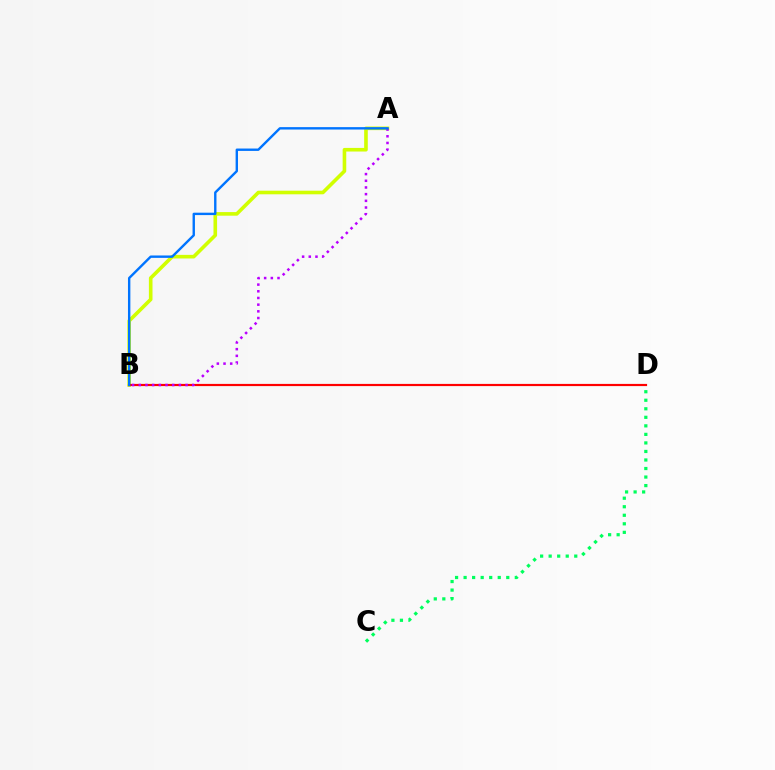{('A', 'B'): [{'color': '#d1ff00', 'line_style': 'solid', 'thickness': 2.6}, {'color': '#b900ff', 'line_style': 'dotted', 'thickness': 1.82}, {'color': '#0074ff', 'line_style': 'solid', 'thickness': 1.72}], ('B', 'D'): [{'color': '#ff0000', 'line_style': 'solid', 'thickness': 1.58}], ('C', 'D'): [{'color': '#00ff5c', 'line_style': 'dotted', 'thickness': 2.32}]}